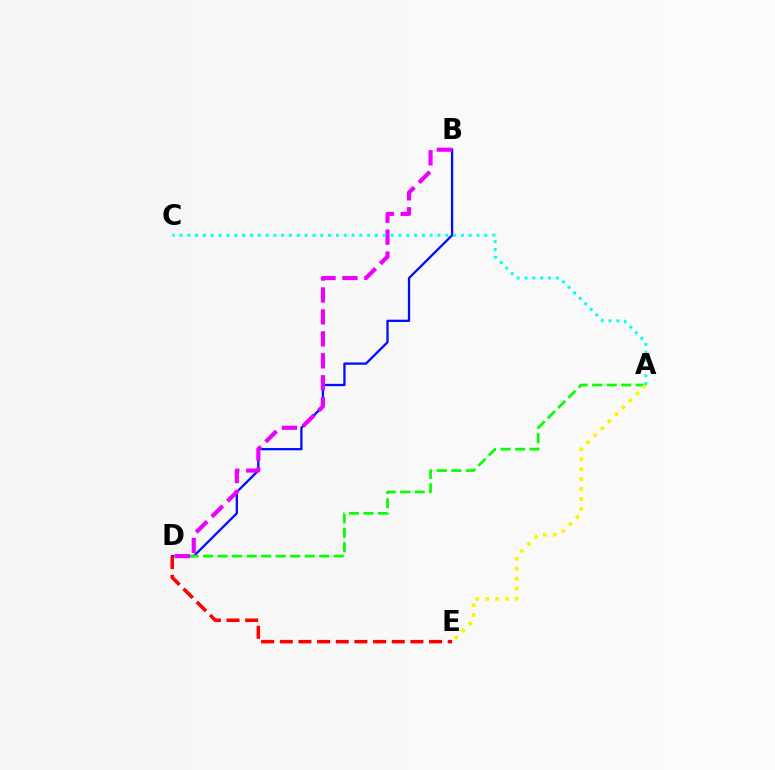{('B', 'D'): [{'color': '#0010ff', 'line_style': 'solid', 'thickness': 1.65}, {'color': '#ee00ff', 'line_style': 'dashed', 'thickness': 2.98}], ('D', 'E'): [{'color': '#ff0000', 'line_style': 'dashed', 'thickness': 2.54}], ('A', 'D'): [{'color': '#08ff00', 'line_style': 'dashed', 'thickness': 1.97}], ('A', 'E'): [{'color': '#fcf500', 'line_style': 'dotted', 'thickness': 2.7}], ('A', 'C'): [{'color': '#00fff6', 'line_style': 'dotted', 'thickness': 2.12}]}